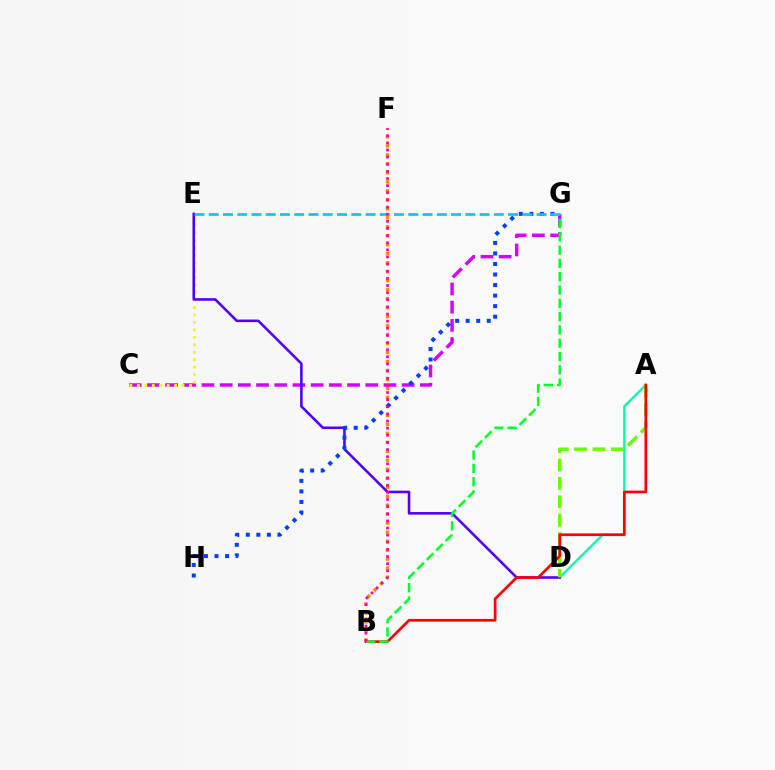{('C', 'G'): [{'color': '#d600ff', 'line_style': 'dashed', 'thickness': 2.47}], ('C', 'E'): [{'color': '#eeff00', 'line_style': 'dotted', 'thickness': 2.02}], ('A', 'D'): [{'color': '#00ffaf', 'line_style': 'solid', 'thickness': 1.71}, {'color': '#66ff00', 'line_style': 'dashed', 'thickness': 2.5}], ('D', 'E'): [{'color': '#4f00ff', 'line_style': 'solid', 'thickness': 1.85}], ('B', 'F'): [{'color': '#ff8800', 'line_style': 'dotted', 'thickness': 2.44}, {'color': '#ff00a0', 'line_style': 'dotted', 'thickness': 1.94}], ('G', 'H'): [{'color': '#003fff', 'line_style': 'dotted', 'thickness': 2.86}], ('A', 'B'): [{'color': '#ff0000', 'line_style': 'solid', 'thickness': 1.93}], ('B', 'G'): [{'color': '#00ff27', 'line_style': 'dashed', 'thickness': 1.81}], ('E', 'G'): [{'color': '#00c7ff', 'line_style': 'dashed', 'thickness': 1.94}]}